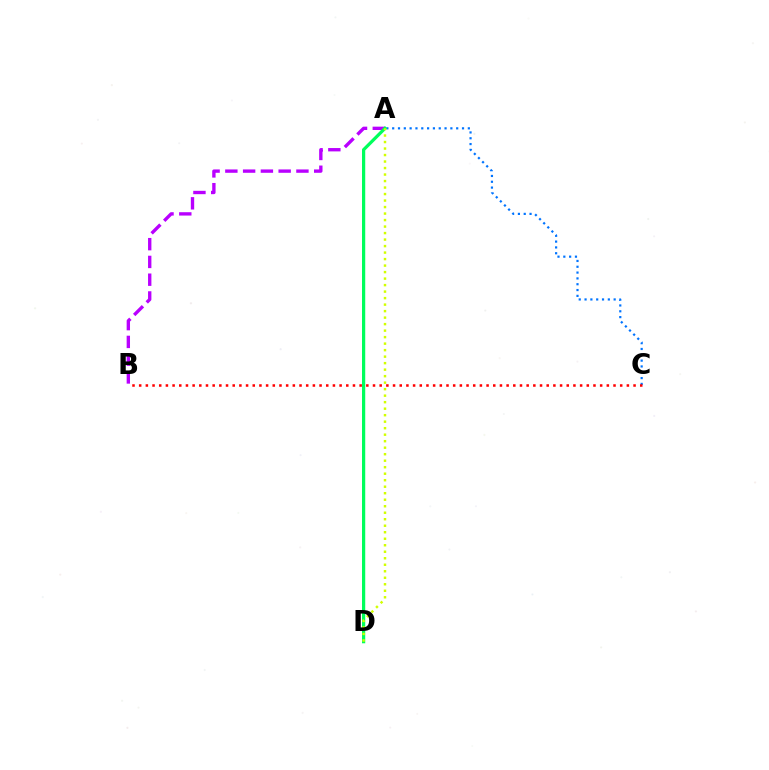{('A', 'B'): [{'color': '#b900ff', 'line_style': 'dashed', 'thickness': 2.41}], ('A', 'C'): [{'color': '#0074ff', 'line_style': 'dotted', 'thickness': 1.58}], ('A', 'D'): [{'color': '#00ff5c', 'line_style': 'solid', 'thickness': 2.33}, {'color': '#d1ff00', 'line_style': 'dotted', 'thickness': 1.77}], ('B', 'C'): [{'color': '#ff0000', 'line_style': 'dotted', 'thickness': 1.82}]}